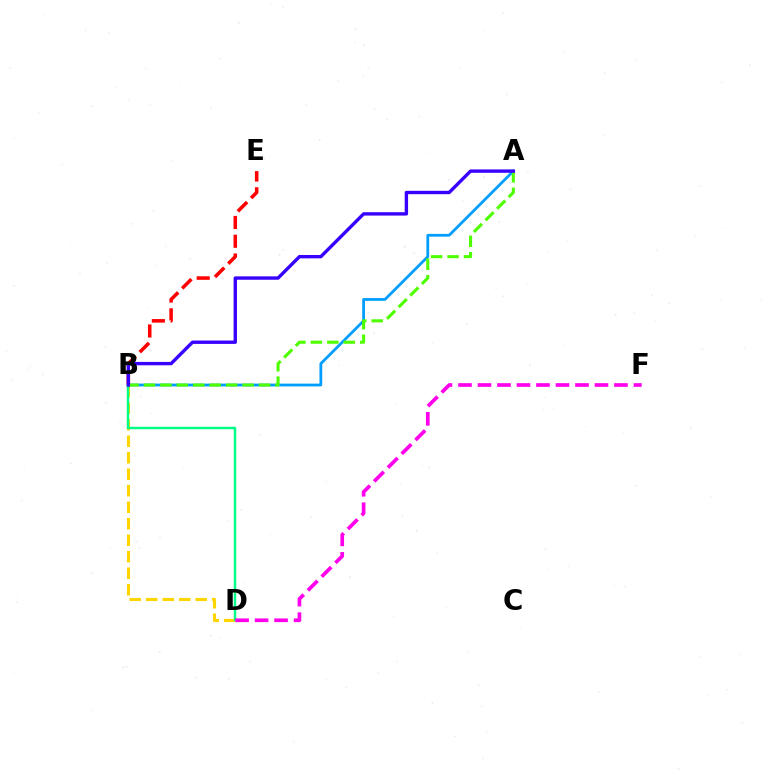{('B', 'E'): [{'color': '#ff0000', 'line_style': 'dashed', 'thickness': 2.55}], ('A', 'B'): [{'color': '#009eff', 'line_style': 'solid', 'thickness': 1.99}, {'color': '#4fff00', 'line_style': 'dashed', 'thickness': 2.23}, {'color': '#3700ff', 'line_style': 'solid', 'thickness': 2.43}], ('B', 'D'): [{'color': '#ffd500', 'line_style': 'dashed', 'thickness': 2.24}, {'color': '#00ff86', 'line_style': 'solid', 'thickness': 1.78}], ('D', 'F'): [{'color': '#ff00ed', 'line_style': 'dashed', 'thickness': 2.65}]}